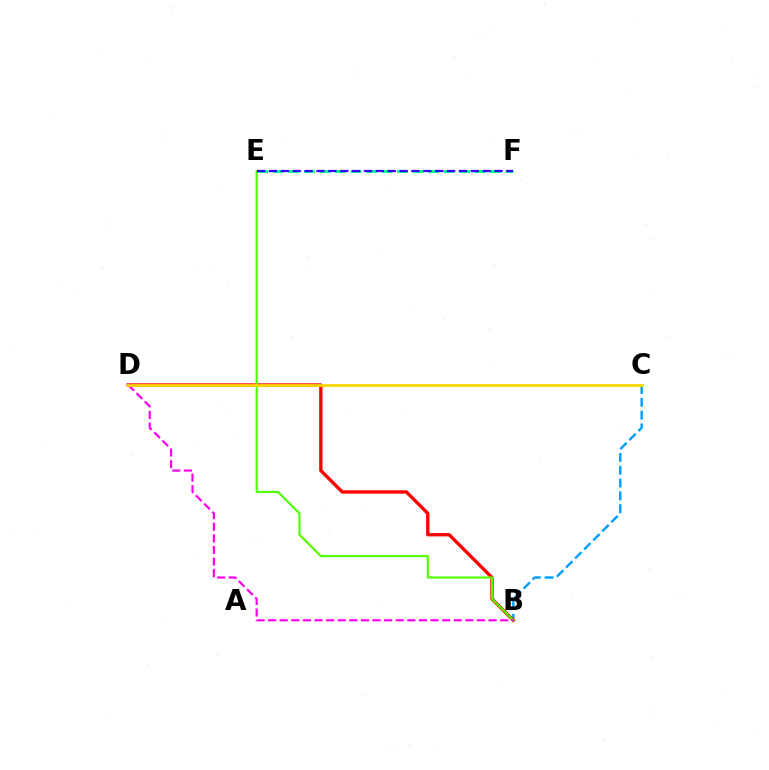{('B', 'C'): [{'color': '#009eff', 'line_style': 'dashed', 'thickness': 1.74}], ('B', 'D'): [{'color': '#ff0000', 'line_style': 'solid', 'thickness': 2.42}, {'color': '#ff00ed', 'line_style': 'dashed', 'thickness': 1.58}], ('B', 'E'): [{'color': '#4fff00', 'line_style': 'solid', 'thickness': 1.55}], ('E', 'F'): [{'color': '#00ff86', 'line_style': 'dashed', 'thickness': 2.11}, {'color': '#3700ff', 'line_style': 'dashed', 'thickness': 1.61}], ('C', 'D'): [{'color': '#ffd500', 'line_style': 'solid', 'thickness': 1.97}]}